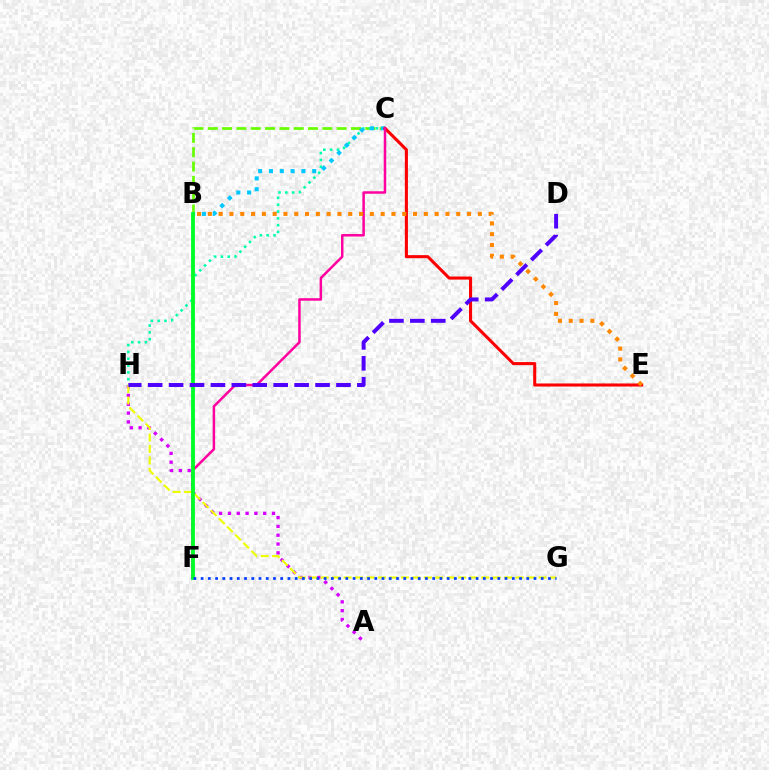{('B', 'C'): [{'color': '#66ff00', 'line_style': 'dashed', 'thickness': 1.95}, {'color': '#00c7ff', 'line_style': 'dotted', 'thickness': 2.94}], ('C', 'H'): [{'color': '#00ffaf', 'line_style': 'dotted', 'thickness': 1.85}], ('C', 'E'): [{'color': '#ff0000', 'line_style': 'solid', 'thickness': 2.21}], ('A', 'H'): [{'color': '#d600ff', 'line_style': 'dotted', 'thickness': 2.39}], ('C', 'F'): [{'color': '#ff00a0', 'line_style': 'solid', 'thickness': 1.8}], ('G', 'H'): [{'color': '#eeff00', 'line_style': 'dashed', 'thickness': 1.56}], ('B', 'F'): [{'color': '#00ff27', 'line_style': 'solid', 'thickness': 2.74}], ('D', 'H'): [{'color': '#4f00ff', 'line_style': 'dashed', 'thickness': 2.84}], ('F', 'G'): [{'color': '#003fff', 'line_style': 'dotted', 'thickness': 1.97}], ('B', 'E'): [{'color': '#ff8800', 'line_style': 'dotted', 'thickness': 2.93}]}